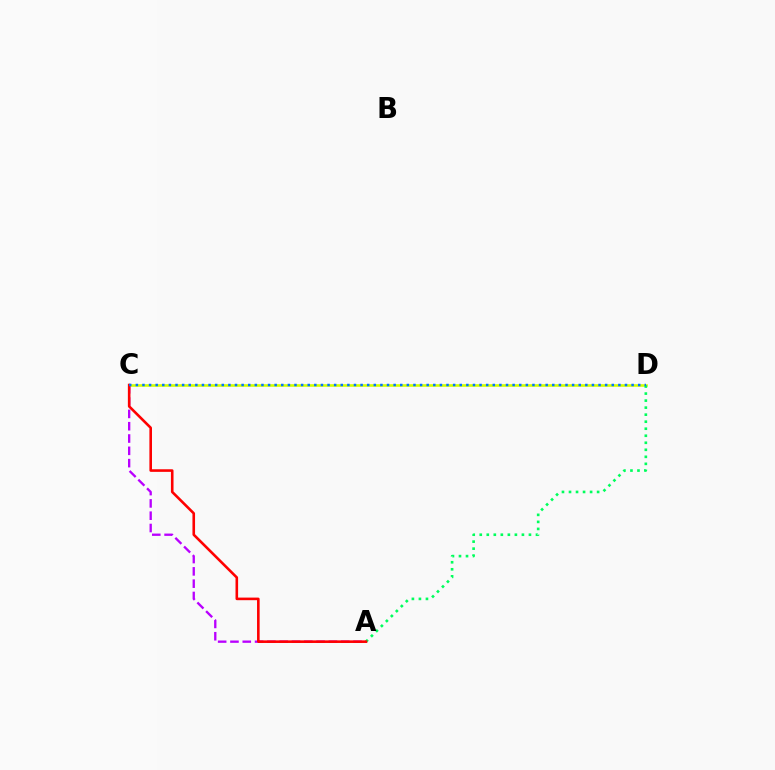{('A', 'C'): [{'color': '#b900ff', 'line_style': 'dashed', 'thickness': 1.67}, {'color': '#ff0000', 'line_style': 'solid', 'thickness': 1.87}], ('C', 'D'): [{'color': '#d1ff00', 'line_style': 'solid', 'thickness': 1.88}, {'color': '#0074ff', 'line_style': 'dotted', 'thickness': 1.8}], ('A', 'D'): [{'color': '#00ff5c', 'line_style': 'dotted', 'thickness': 1.91}]}